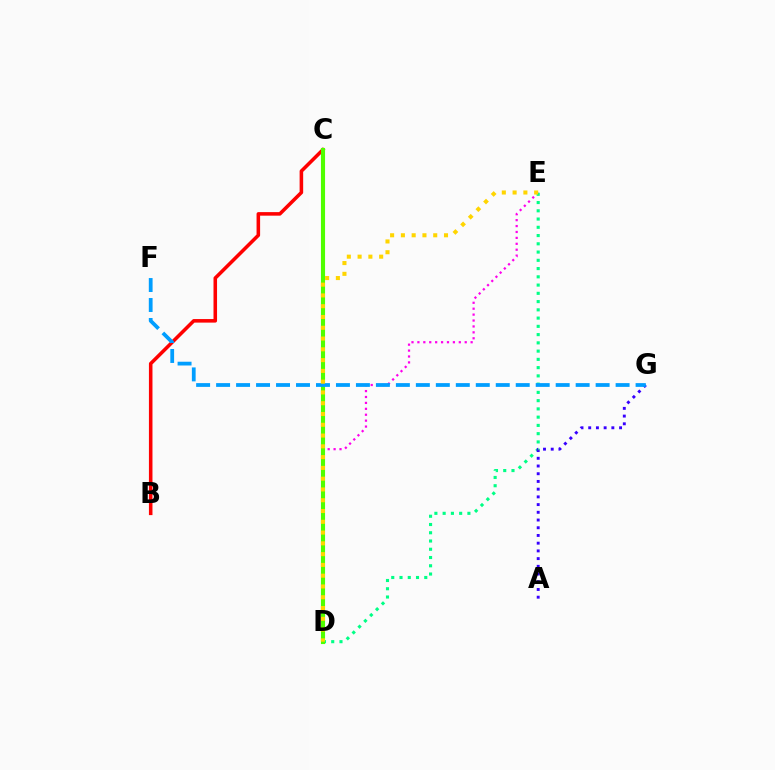{('D', 'E'): [{'color': '#ff00ed', 'line_style': 'dotted', 'thickness': 1.61}, {'color': '#00ff86', 'line_style': 'dotted', 'thickness': 2.24}, {'color': '#ffd500', 'line_style': 'dotted', 'thickness': 2.93}], ('B', 'C'): [{'color': '#ff0000', 'line_style': 'solid', 'thickness': 2.56}], ('A', 'G'): [{'color': '#3700ff', 'line_style': 'dotted', 'thickness': 2.1}], ('C', 'D'): [{'color': '#4fff00', 'line_style': 'solid', 'thickness': 2.97}], ('F', 'G'): [{'color': '#009eff', 'line_style': 'dashed', 'thickness': 2.71}]}